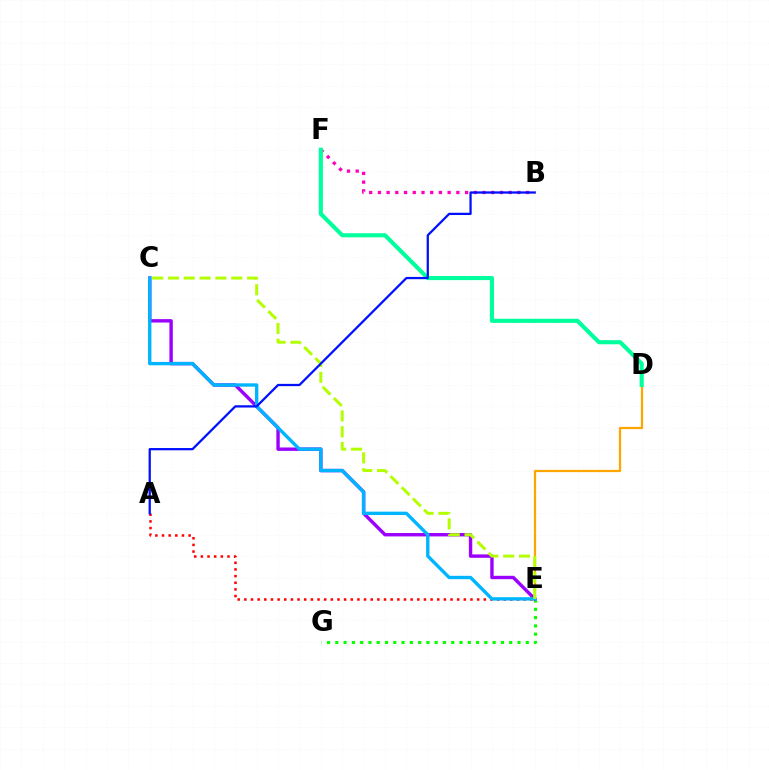{('D', 'E'): [{'color': '#ffa500', 'line_style': 'solid', 'thickness': 1.62}], ('E', 'G'): [{'color': '#08ff00', 'line_style': 'dotted', 'thickness': 2.25}], ('C', 'E'): [{'color': '#9b00ff', 'line_style': 'solid', 'thickness': 2.44}, {'color': '#00b5ff', 'line_style': 'solid', 'thickness': 2.42}, {'color': '#b3ff00', 'line_style': 'dashed', 'thickness': 2.15}], ('B', 'F'): [{'color': '#ff00bd', 'line_style': 'dotted', 'thickness': 2.37}], ('D', 'F'): [{'color': '#00ff9d', 'line_style': 'solid', 'thickness': 2.96}], ('A', 'E'): [{'color': '#ff0000', 'line_style': 'dotted', 'thickness': 1.81}], ('A', 'B'): [{'color': '#0010ff', 'line_style': 'solid', 'thickness': 1.63}]}